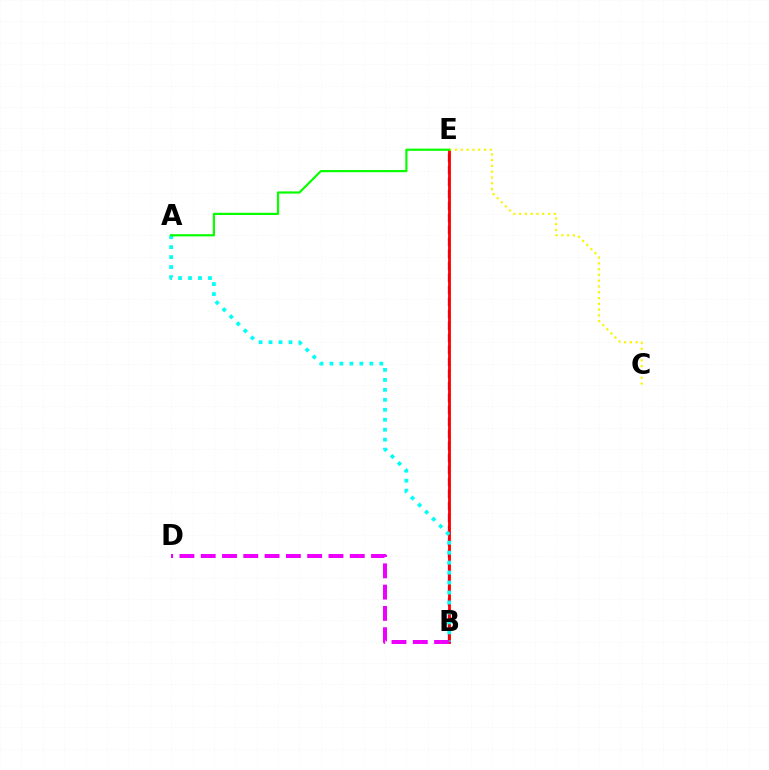{('B', 'E'): [{'color': '#0010ff', 'line_style': 'dashed', 'thickness': 1.63}, {'color': '#ff0000', 'line_style': 'solid', 'thickness': 2.03}], ('C', 'E'): [{'color': '#fcf500', 'line_style': 'dotted', 'thickness': 1.57}], ('A', 'B'): [{'color': '#00fff6', 'line_style': 'dotted', 'thickness': 2.71}], ('B', 'D'): [{'color': '#ee00ff', 'line_style': 'dashed', 'thickness': 2.89}], ('A', 'E'): [{'color': '#08ff00', 'line_style': 'solid', 'thickness': 1.58}]}